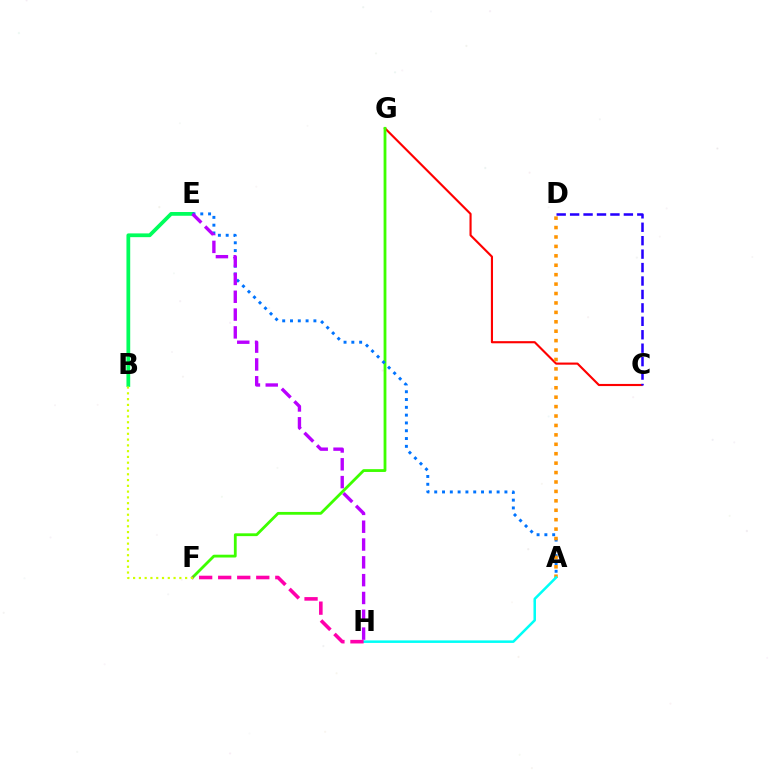{('C', 'G'): [{'color': '#ff0000', 'line_style': 'solid', 'thickness': 1.53}], ('F', 'G'): [{'color': '#3dff00', 'line_style': 'solid', 'thickness': 2.02}], ('B', 'E'): [{'color': '#00ff5c', 'line_style': 'solid', 'thickness': 2.7}], ('A', 'E'): [{'color': '#0074ff', 'line_style': 'dotted', 'thickness': 2.12}], ('A', 'D'): [{'color': '#ff9400', 'line_style': 'dotted', 'thickness': 2.56}], ('A', 'H'): [{'color': '#00fff6', 'line_style': 'solid', 'thickness': 1.81}], ('F', 'H'): [{'color': '#ff00ac', 'line_style': 'dashed', 'thickness': 2.59}], ('B', 'F'): [{'color': '#d1ff00', 'line_style': 'dotted', 'thickness': 1.57}], ('E', 'H'): [{'color': '#b900ff', 'line_style': 'dashed', 'thickness': 2.42}], ('C', 'D'): [{'color': '#2500ff', 'line_style': 'dashed', 'thickness': 1.83}]}